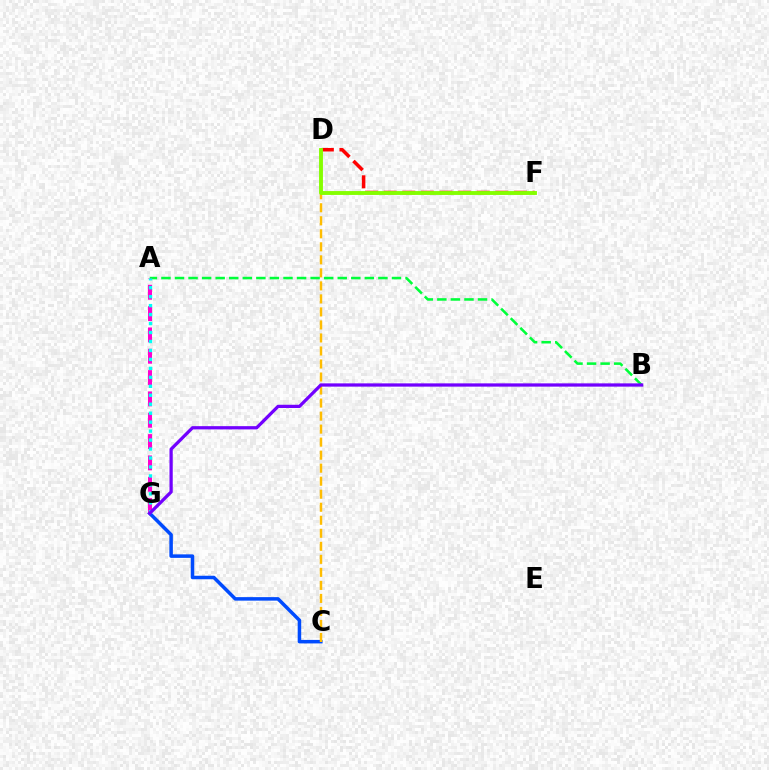{('C', 'G'): [{'color': '#004bff', 'line_style': 'solid', 'thickness': 2.53}], ('C', 'D'): [{'color': '#ffbd00', 'line_style': 'dashed', 'thickness': 1.77}], ('A', 'B'): [{'color': '#00ff39', 'line_style': 'dashed', 'thickness': 1.84}], ('A', 'G'): [{'color': '#ff00cf', 'line_style': 'dashed', 'thickness': 2.9}, {'color': '#00fff6', 'line_style': 'dotted', 'thickness': 2.44}], ('D', 'F'): [{'color': '#ff0000', 'line_style': 'dashed', 'thickness': 2.53}, {'color': '#84ff00', 'line_style': 'solid', 'thickness': 2.78}], ('B', 'G'): [{'color': '#7200ff', 'line_style': 'solid', 'thickness': 2.34}]}